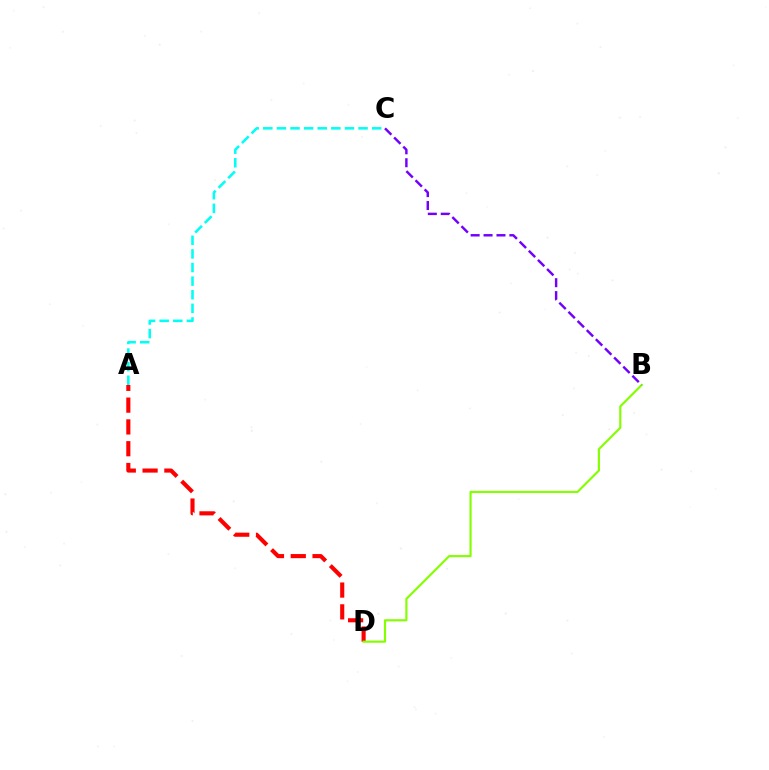{('A', 'D'): [{'color': '#ff0000', 'line_style': 'dashed', 'thickness': 2.96}], ('A', 'C'): [{'color': '#00fff6', 'line_style': 'dashed', 'thickness': 1.85}], ('B', 'D'): [{'color': '#84ff00', 'line_style': 'solid', 'thickness': 1.55}], ('B', 'C'): [{'color': '#7200ff', 'line_style': 'dashed', 'thickness': 1.75}]}